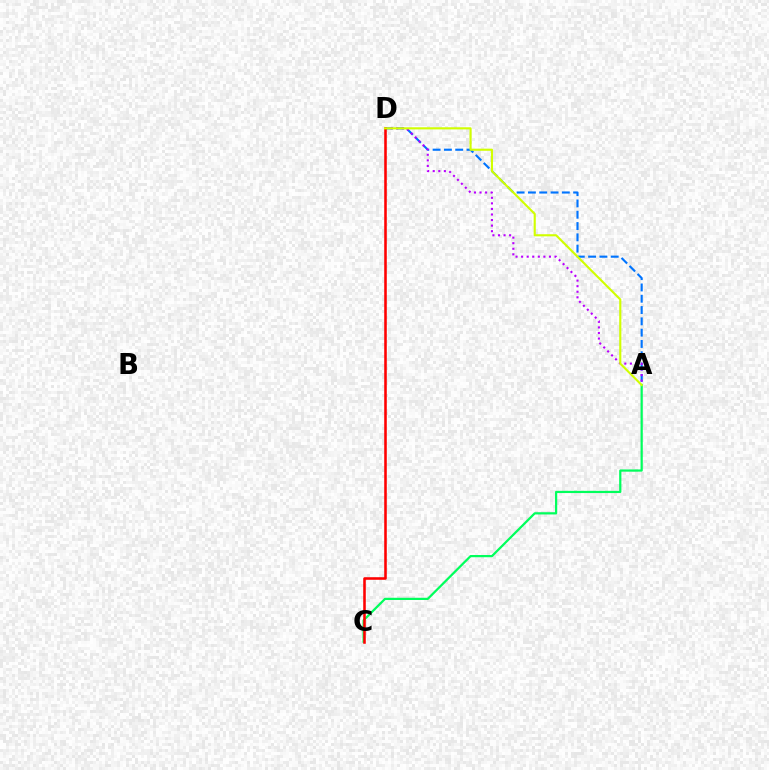{('A', 'D'): [{'color': '#0074ff', 'line_style': 'dashed', 'thickness': 1.54}, {'color': '#b900ff', 'line_style': 'dotted', 'thickness': 1.51}, {'color': '#d1ff00', 'line_style': 'solid', 'thickness': 1.53}], ('A', 'C'): [{'color': '#00ff5c', 'line_style': 'solid', 'thickness': 1.6}], ('C', 'D'): [{'color': '#ff0000', 'line_style': 'solid', 'thickness': 1.85}]}